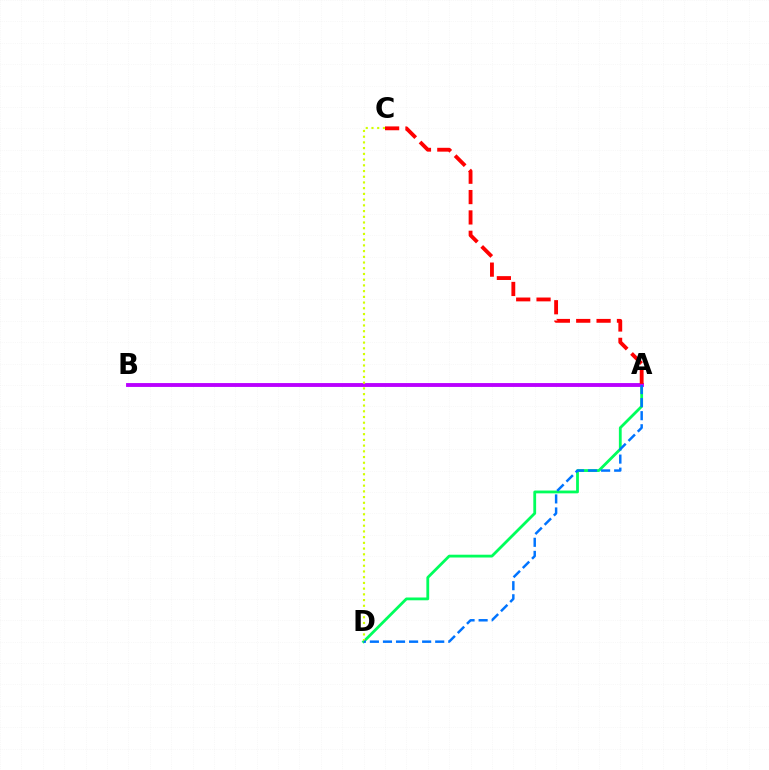{('A', 'D'): [{'color': '#00ff5c', 'line_style': 'solid', 'thickness': 2.01}, {'color': '#0074ff', 'line_style': 'dashed', 'thickness': 1.77}], ('A', 'B'): [{'color': '#b900ff', 'line_style': 'solid', 'thickness': 2.78}], ('A', 'C'): [{'color': '#ff0000', 'line_style': 'dashed', 'thickness': 2.77}], ('C', 'D'): [{'color': '#d1ff00', 'line_style': 'dotted', 'thickness': 1.55}]}